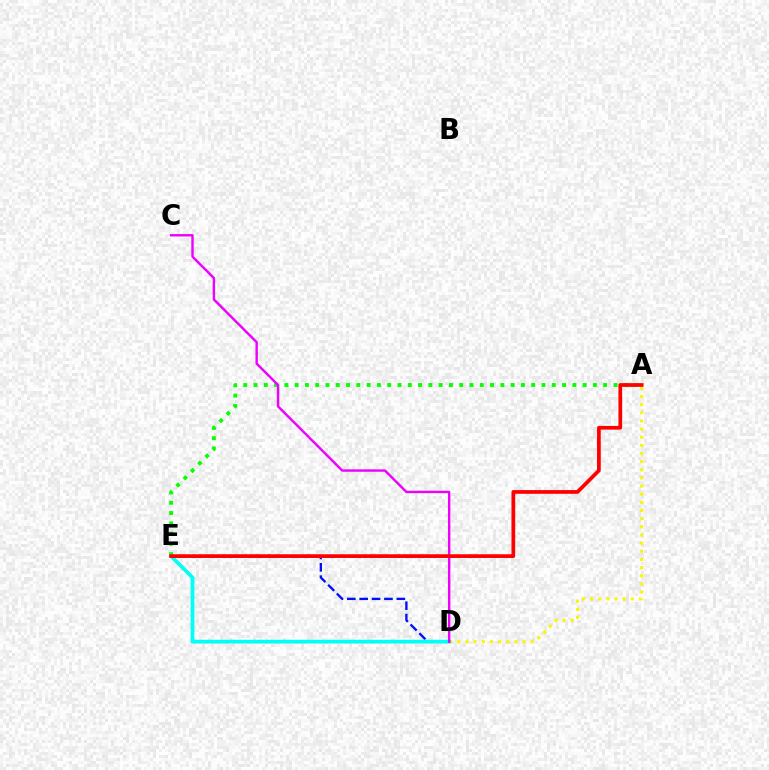{('D', 'E'): [{'color': '#0010ff', 'line_style': 'dashed', 'thickness': 1.68}, {'color': '#00fff6', 'line_style': 'solid', 'thickness': 2.7}], ('A', 'E'): [{'color': '#08ff00', 'line_style': 'dotted', 'thickness': 2.79}, {'color': '#ff0000', 'line_style': 'solid', 'thickness': 2.68}], ('A', 'D'): [{'color': '#fcf500', 'line_style': 'dotted', 'thickness': 2.21}], ('C', 'D'): [{'color': '#ee00ff', 'line_style': 'solid', 'thickness': 1.74}]}